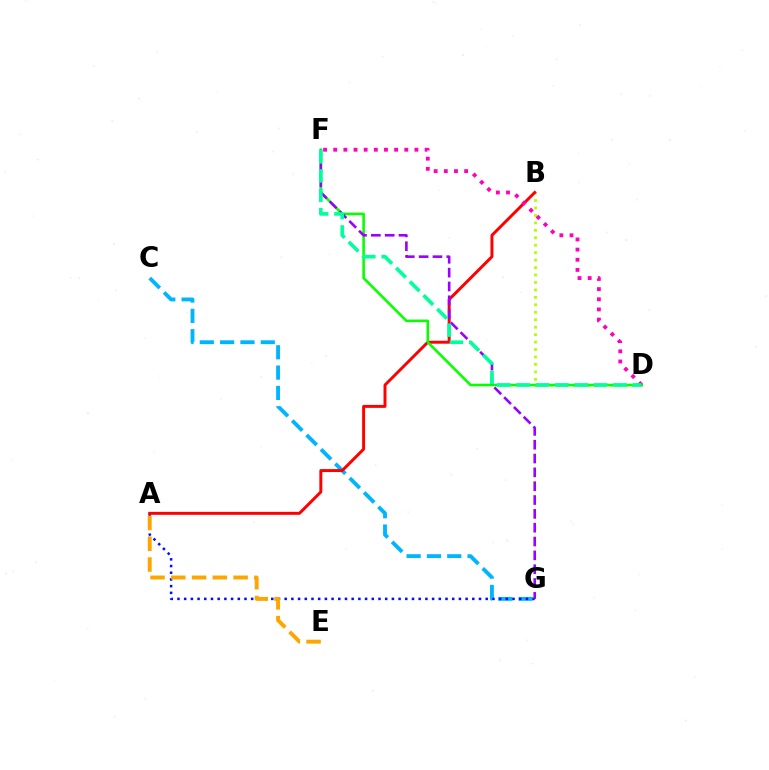{('C', 'G'): [{'color': '#00b5ff', 'line_style': 'dashed', 'thickness': 2.76}], ('B', 'D'): [{'color': '#b3ff00', 'line_style': 'dotted', 'thickness': 2.02}], ('A', 'G'): [{'color': '#0010ff', 'line_style': 'dotted', 'thickness': 1.82}], ('A', 'B'): [{'color': '#ff0000', 'line_style': 'solid', 'thickness': 2.13}], ('D', 'F'): [{'color': '#08ff00', 'line_style': 'solid', 'thickness': 1.86}, {'color': '#ff00bd', 'line_style': 'dotted', 'thickness': 2.76}, {'color': '#00ff9d', 'line_style': 'dashed', 'thickness': 2.63}], ('F', 'G'): [{'color': '#9b00ff', 'line_style': 'dashed', 'thickness': 1.88}], ('A', 'E'): [{'color': '#ffa500', 'line_style': 'dashed', 'thickness': 2.82}]}